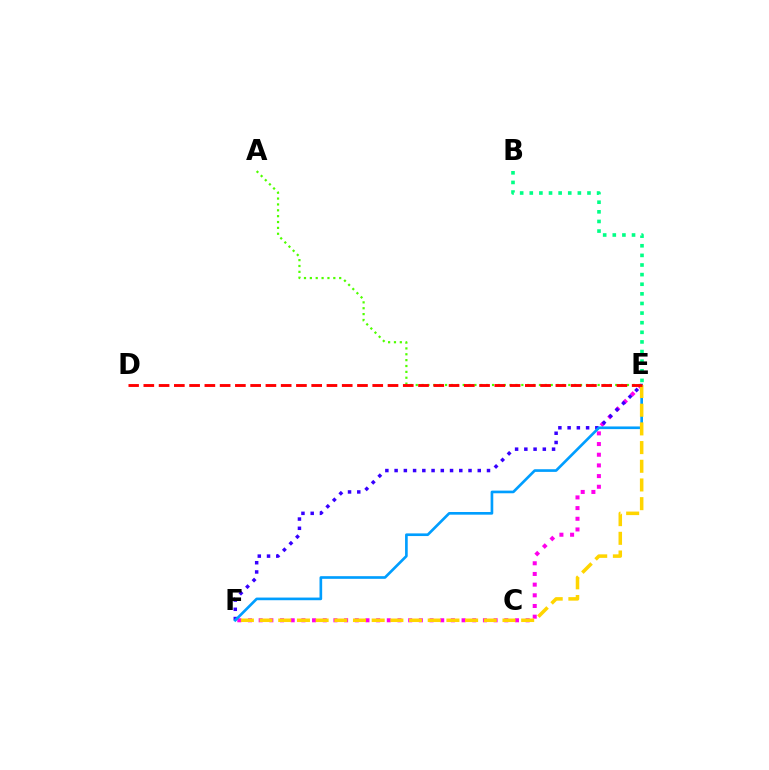{('B', 'E'): [{'color': '#00ff86', 'line_style': 'dotted', 'thickness': 2.61}], ('E', 'F'): [{'color': '#ff00ed', 'line_style': 'dotted', 'thickness': 2.9}, {'color': '#3700ff', 'line_style': 'dotted', 'thickness': 2.51}, {'color': '#009eff', 'line_style': 'solid', 'thickness': 1.91}, {'color': '#ffd500', 'line_style': 'dashed', 'thickness': 2.54}], ('A', 'E'): [{'color': '#4fff00', 'line_style': 'dotted', 'thickness': 1.59}], ('D', 'E'): [{'color': '#ff0000', 'line_style': 'dashed', 'thickness': 2.07}]}